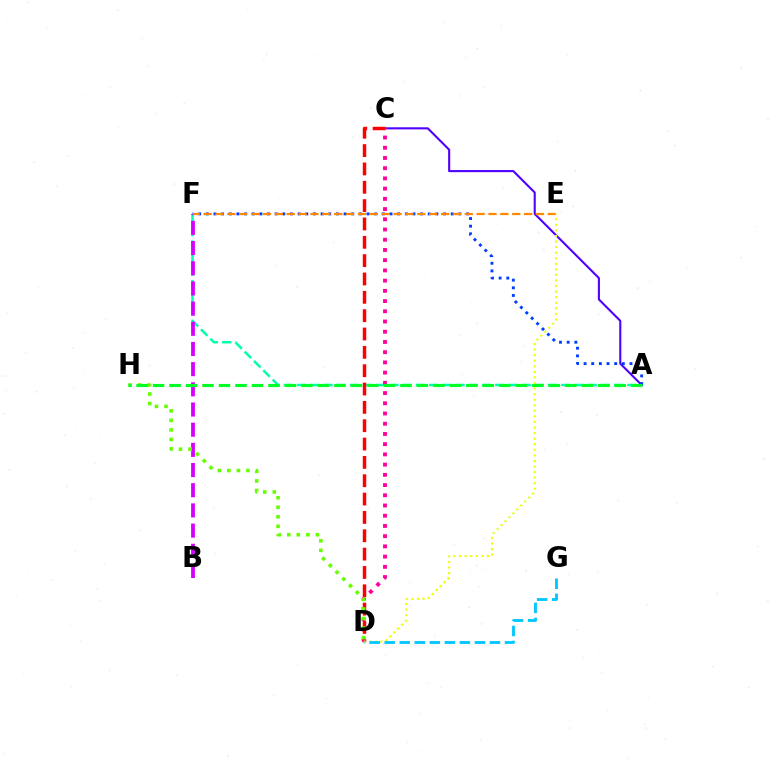{('A', 'F'): [{'color': '#00ffaf', 'line_style': 'dashed', 'thickness': 1.8}, {'color': '#003fff', 'line_style': 'dotted', 'thickness': 2.08}], ('A', 'C'): [{'color': '#4f00ff', 'line_style': 'solid', 'thickness': 1.51}], ('B', 'F'): [{'color': '#d600ff', 'line_style': 'dashed', 'thickness': 2.74}], ('E', 'F'): [{'color': '#ff8800', 'line_style': 'dashed', 'thickness': 1.61}], ('C', 'D'): [{'color': '#ff00a0', 'line_style': 'dotted', 'thickness': 2.78}, {'color': '#ff0000', 'line_style': 'dashed', 'thickness': 2.49}], ('D', 'H'): [{'color': '#66ff00', 'line_style': 'dotted', 'thickness': 2.59}], ('D', 'E'): [{'color': '#eeff00', 'line_style': 'dotted', 'thickness': 1.51}], ('A', 'H'): [{'color': '#00ff27', 'line_style': 'dashed', 'thickness': 2.24}], ('D', 'G'): [{'color': '#00c7ff', 'line_style': 'dashed', 'thickness': 2.04}]}